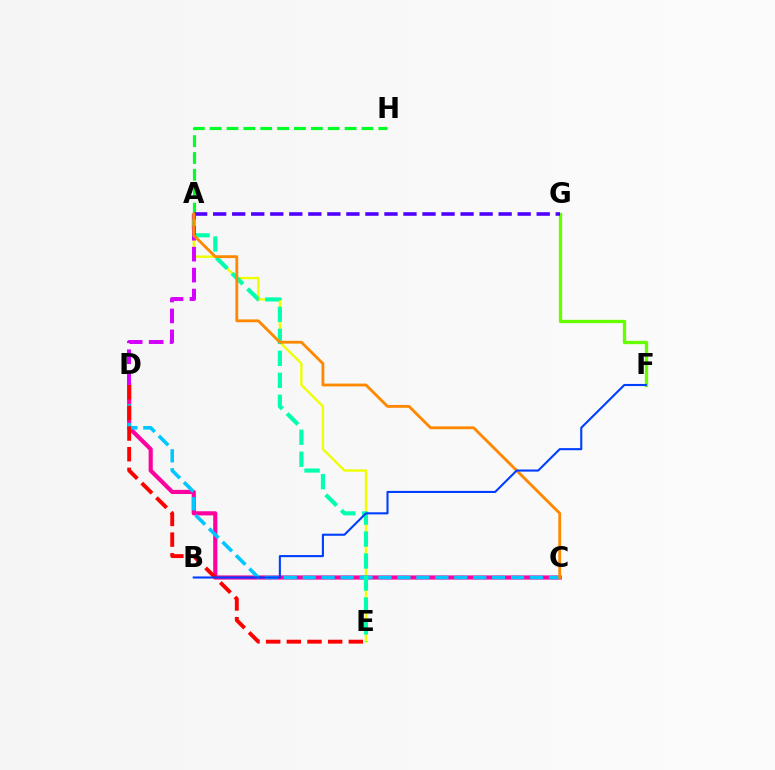{('A', 'E'): [{'color': '#eeff00', 'line_style': 'solid', 'thickness': 1.7}, {'color': '#00ffaf', 'line_style': 'dashed', 'thickness': 2.98}], ('A', 'H'): [{'color': '#00ff27', 'line_style': 'dashed', 'thickness': 2.29}], ('F', 'G'): [{'color': '#66ff00', 'line_style': 'solid', 'thickness': 2.4}], ('A', 'G'): [{'color': '#4f00ff', 'line_style': 'dashed', 'thickness': 2.59}], ('C', 'D'): [{'color': '#ff00a0', 'line_style': 'solid', 'thickness': 2.98}, {'color': '#00c7ff', 'line_style': 'dashed', 'thickness': 2.57}], ('D', 'E'): [{'color': '#ff0000', 'line_style': 'dashed', 'thickness': 2.81}], ('A', 'D'): [{'color': '#d600ff', 'line_style': 'dashed', 'thickness': 2.85}], ('A', 'C'): [{'color': '#ff8800', 'line_style': 'solid', 'thickness': 2.04}], ('B', 'F'): [{'color': '#003fff', 'line_style': 'solid', 'thickness': 1.51}]}